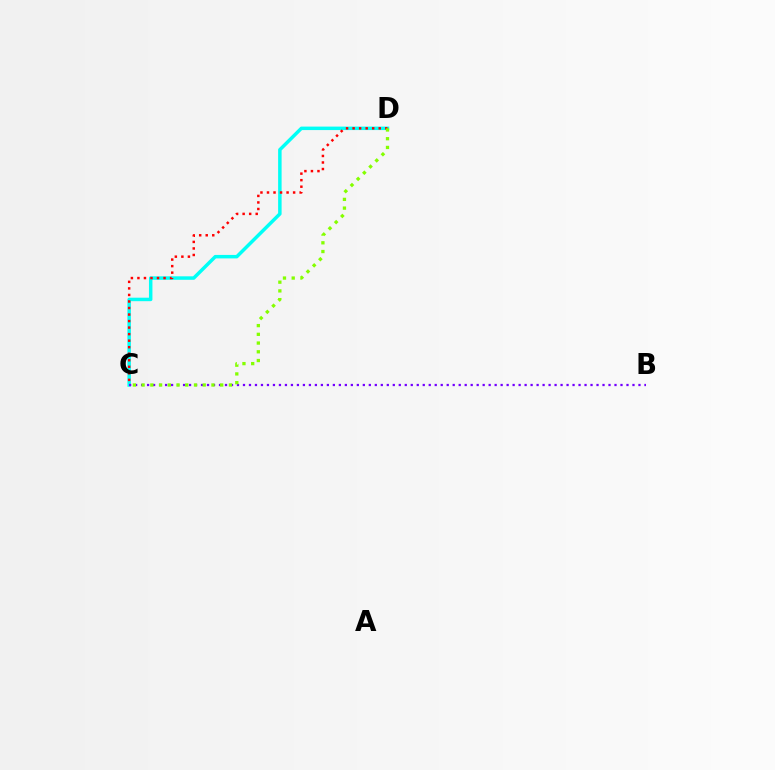{('C', 'D'): [{'color': '#00fff6', 'line_style': 'solid', 'thickness': 2.51}, {'color': '#ff0000', 'line_style': 'dotted', 'thickness': 1.78}, {'color': '#84ff00', 'line_style': 'dotted', 'thickness': 2.37}], ('B', 'C'): [{'color': '#7200ff', 'line_style': 'dotted', 'thickness': 1.63}]}